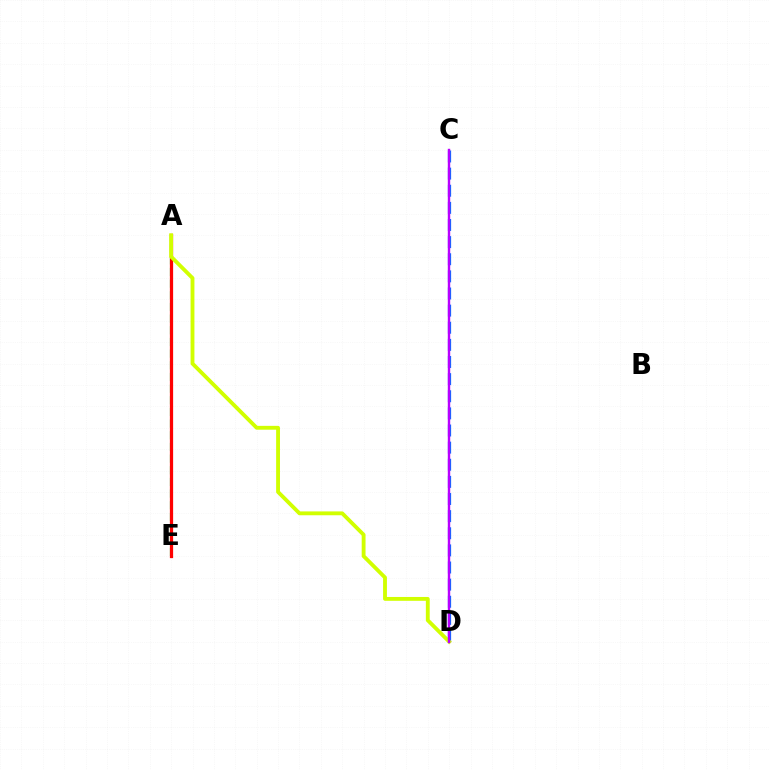{('C', 'D'): [{'color': '#0074ff', 'line_style': 'dashed', 'thickness': 2.33}, {'color': '#b900ff', 'line_style': 'solid', 'thickness': 1.74}], ('A', 'E'): [{'color': '#00ff5c', 'line_style': 'dashed', 'thickness': 1.58}, {'color': '#ff0000', 'line_style': 'solid', 'thickness': 2.33}], ('A', 'D'): [{'color': '#d1ff00', 'line_style': 'solid', 'thickness': 2.77}]}